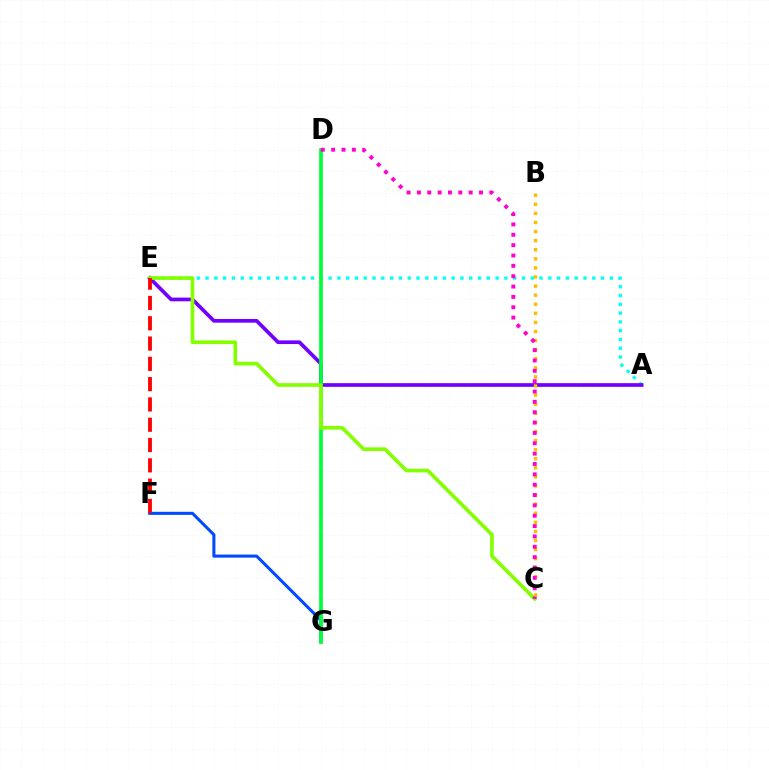{('F', 'G'): [{'color': '#004bff', 'line_style': 'solid', 'thickness': 2.2}], ('A', 'E'): [{'color': '#00fff6', 'line_style': 'dotted', 'thickness': 2.39}, {'color': '#7200ff', 'line_style': 'solid', 'thickness': 2.66}], ('D', 'G'): [{'color': '#00ff39', 'line_style': 'solid', 'thickness': 2.67}], ('C', 'E'): [{'color': '#84ff00', 'line_style': 'solid', 'thickness': 2.63}], ('B', 'C'): [{'color': '#ffbd00', 'line_style': 'dotted', 'thickness': 2.47}], ('C', 'D'): [{'color': '#ff00cf', 'line_style': 'dotted', 'thickness': 2.81}], ('E', 'F'): [{'color': '#ff0000', 'line_style': 'dashed', 'thickness': 2.76}]}